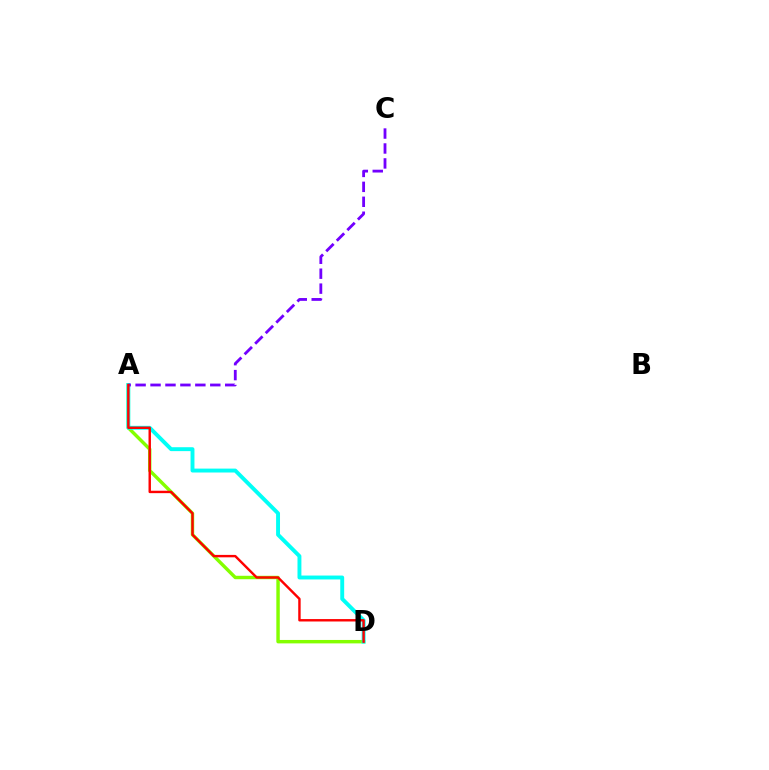{('A', 'D'): [{'color': '#84ff00', 'line_style': 'solid', 'thickness': 2.47}, {'color': '#00fff6', 'line_style': 'solid', 'thickness': 2.81}, {'color': '#ff0000', 'line_style': 'solid', 'thickness': 1.74}], ('A', 'C'): [{'color': '#7200ff', 'line_style': 'dashed', 'thickness': 2.03}]}